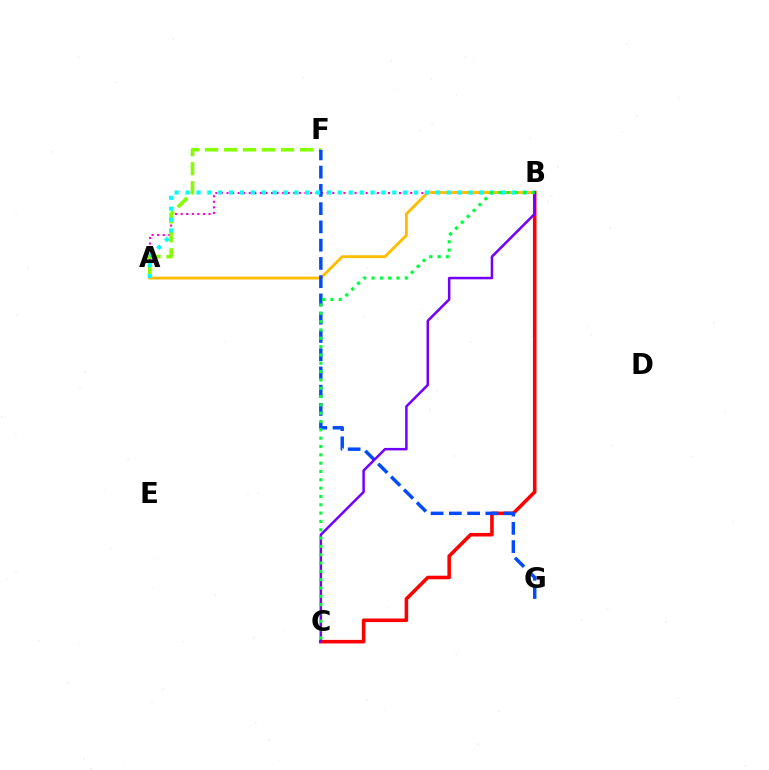{('A', 'B'): [{'color': '#ff00cf', 'line_style': 'dotted', 'thickness': 1.51}, {'color': '#ffbd00', 'line_style': 'solid', 'thickness': 2.06}, {'color': '#00fff6', 'line_style': 'dotted', 'thickness': 2.96}], ('A', 'F'): [{'color': '#84ff00', 'line_style': 'dashed', 'thickness': 2.58}], ('B', 'C'): [{'color': '#ff0000', 'line_style': 'solid', 'thickness': 2.56}, {'color': '#7200ff', 'line_style': 'solid', 'thickness': 1.8}, {'color': '#00ff39', 'line_style': 'dotted', 'thickness': 2.26}], ('F', 'G'): [{'color': '#004bff', 'line_style': 'dashed', 'thickness': 2.48}]}